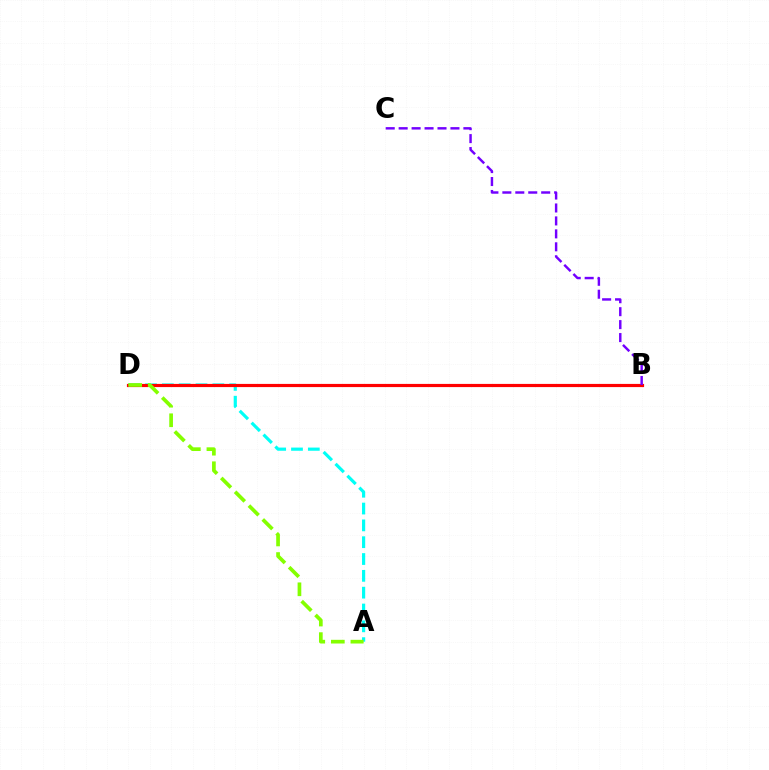{('A', 'D'): [{'color': '#00fff6', 'line_style': 'dashed', 'thickness': 2.29}, {'color': '#84ff00', 'line_style': 'dashed', 'thickness': 2.66}], ('B', 'D'): [{'color': '#ff0000', 'line_style': 'solid', 'thickness': 2.29}], ('B', 'C'): [{'color': '#7200ff', 'line_style': 'dashed', 'thickness': 1.76}]}